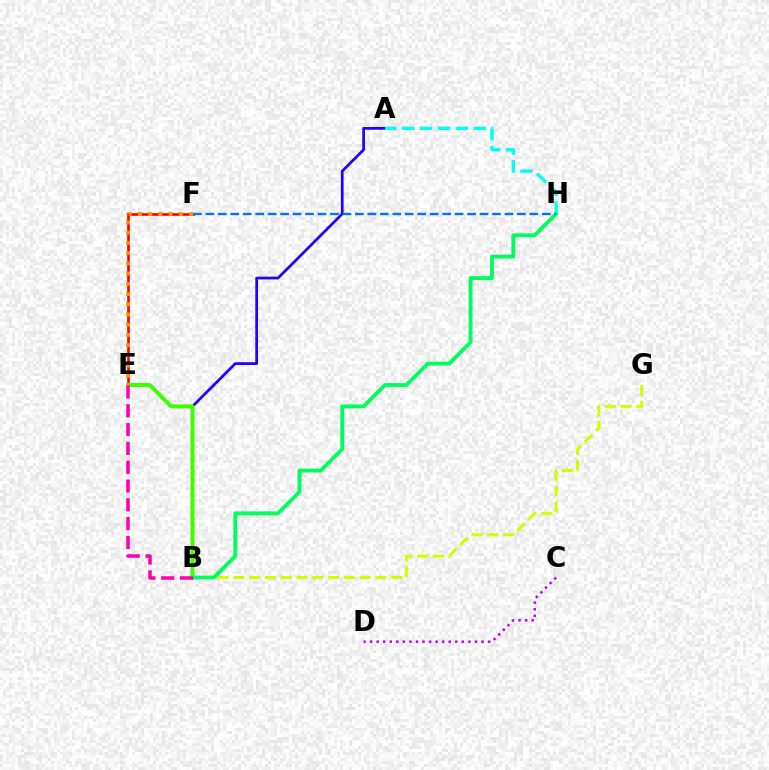{('A', 'B'): [{'color': '#2500ff', 'line_style': 'solid', 'thickness': 1.97}], ('C', 'D'): [{'color': '#b900ff', 'line_style': 'dotted', 'thickness': 1.78}], ('A', 'H'): [{'color': '#00fff6', 'line_style': 'dashed', 'thickness': 2.43}], ('E', 'F'): [{'color': '#ff0000', 'line_style': 'solid', 'thickness': 1.89}, {'color': '#ff9400', 'line_style': 'dotted', 'thickness': 2.78}], ('B', 'E'): [{'color': '#3dff00', 'line_style': 'solid', 'thickness': 2.85}, {'color': '#ff00ac', 'line_style': 'dashed', 'thickness': 2.55}], ('B', 'G'): [{'color': '#d1ff00', 'line_style': 'dashed', 'thickness': 2.14}], ('B', 'H'): [{'color': '#00ff5c', 'line_style': 'solid', 'thickness': 2.77}], ('F', 'H'): [{'color': '#0074ff', 'line_style': 'dashed', 'thickness': 1.69}]}